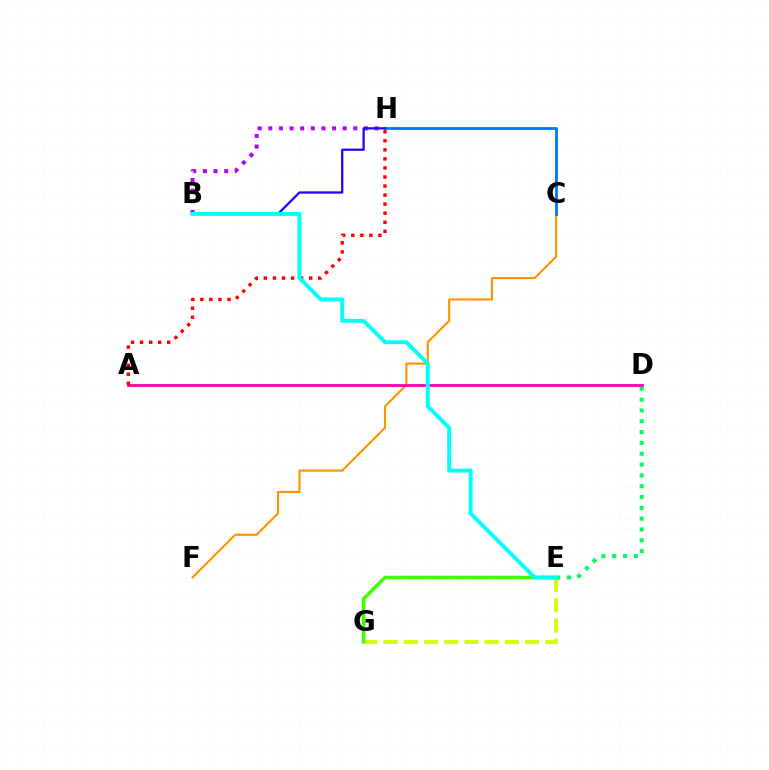{('C', 'F'): [{'color': '#ff9400', 'line_style': 'solid', 'thickness': 1.53}], ('C', 'H'): [{'color': '#0074ff', 'line_style': 'solid', 'thickness': 2.0}], ('D', 'E'): [{'color': '#00ff5c', 'line_style': 'dotted', 'thickness': 2.94}], ('B', 'H'): [{'color': '#b900ff', 'line_style': 'dotted', 'thickness': 2.89}, {'color': '#2500ff', 'line_style': 'solid', 'thickness': 1.64}], ('E', 'G'): [{'color': '#d1ff00', 'line_style': 'dashed', 'thickness': 2.75}, {'color': '#3dff00', 'line_style': 'solid', 'thickness': 2.52}], ('A', 'D'): [{'color': '#ff00ac', 'line_style': 'solid', 'thickness': 2.01}], ('A', 'H'): [{'color': '#ff0000', 'line_style': 'dotted', 'thickness': 2.46}], ('B', 'E'): [{'color': '#00fff6', 'line_style': 'solid', 'thickness': 2.82}]}